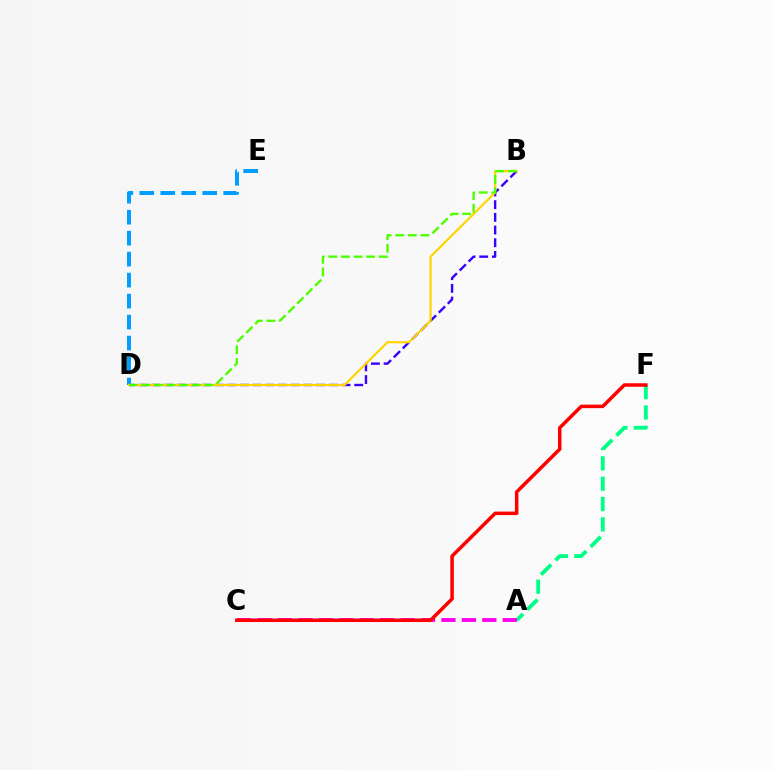{('B', 'D'): [{'color': '#3700ff', 'line_style': 'dashed', 'thickness': 1.72}, {'color': '#ffd500', 'line_style': 'solid', 'thickness': 1.58}, {'color': '#4fff00', 'line_style': 'dashed', 'thickness': 1.71}], ('A', 'F'): [{'color': '#00ff86', 'line_style': 'dashed', 'thickness': 2.76}], ('D', 'E'): [{'color': '#009eff', 'line_style': 'dashed', 'thickness': 2.85}], ('A', 'C'): [{'color': '#ff00ed', 'line_style': 'dashed', 'thickness': 2.78}], ('C', 'F'): [{'color': '#ff0000', 'line_style': 'solid', 'thickness': 2.52}]}